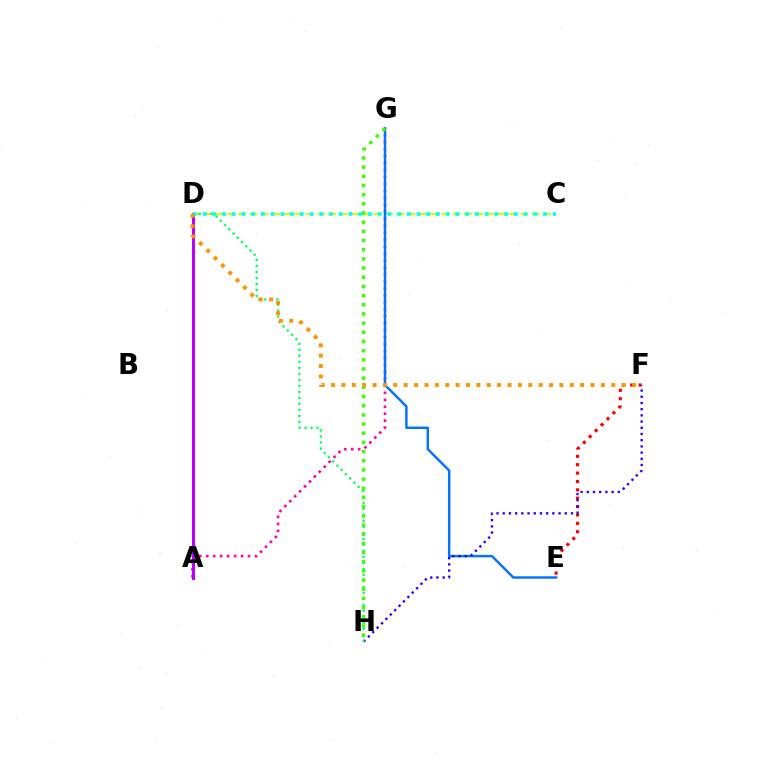{('C', 'D'): [{'color': '#d1ff00', 'line_style': 'dashed', 'thickness': 1.53}, {'color': '#00fff6', 'line_style': 'dotted', 'thickness': 2.64}], ('A', 'G'): [{'color': '#ff00ac', 'line_style': 'dotted', 'thickness': 1.89}], ('E', 'G'): [{'color': '#0074ff', 'line_style': 'solid', 'thickness': 1.75}], ('E', 'F'): [{'color': '#ff0000', 'line_style': 'dotted', 'thickness': 2.28}], ('A', 'D'): [{'color': '#b900ff', 'line_style': 'solid', 'thickness': 2.16}], ('F', 'H'): [{'color': '#2500ff', 'line_style': 'dotted', 'thickness': 1.69}], ('D', 'H'): [{'color': '#00ff5c', 'line_style': 'dotted', 'thickness': 1.63}], ('G', 'H'): [{'color': '#3dff00', 'line_style': 'dotted', 'thickness': 2.49}], ('D', 'F'): [{'color': '#ff9400', 'line_style': 'dotted', 'thickness': 2.82}]}